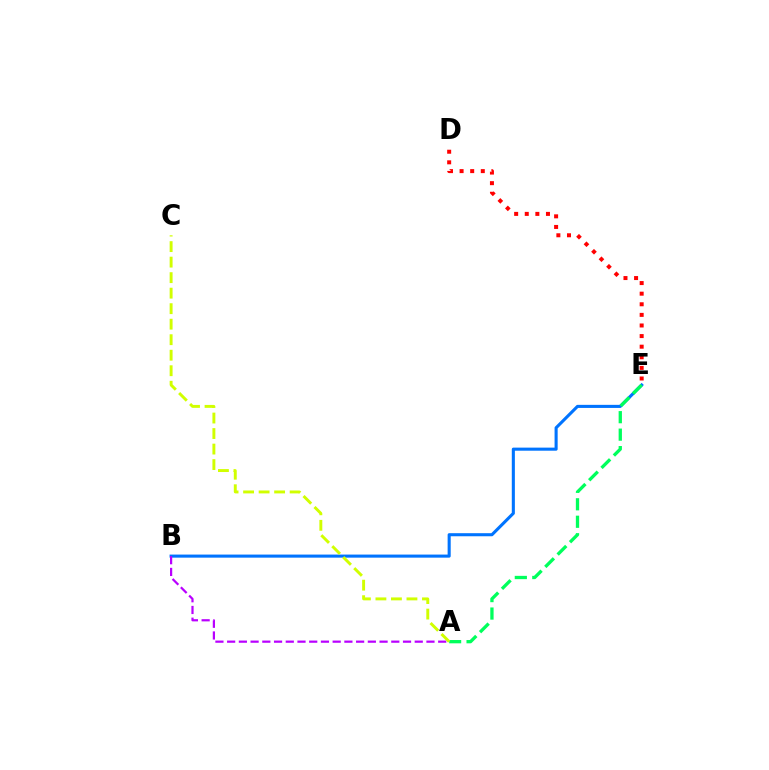{('D', 'E'): [{'color': '#ff0000', 'line_style': 'dotted', 'thickness': 2.88}], ('B', 'E'): [{'color': '#0074ff', 'line_style': 'solid', 'thickness': 2.22}], ('A', 'E'): [{'color': '#00ff5c', 'line_style': 'dashed', 'thickness': 2.37}], ('A', 'B'): [{'color': '#b900ff', 'line_style': 'dashed', 'thickness': 1.59}], ('A', 'C'): [{'color': '#d1ff00', 'line_style': 'dashed', 'thickness': 2.11}]}